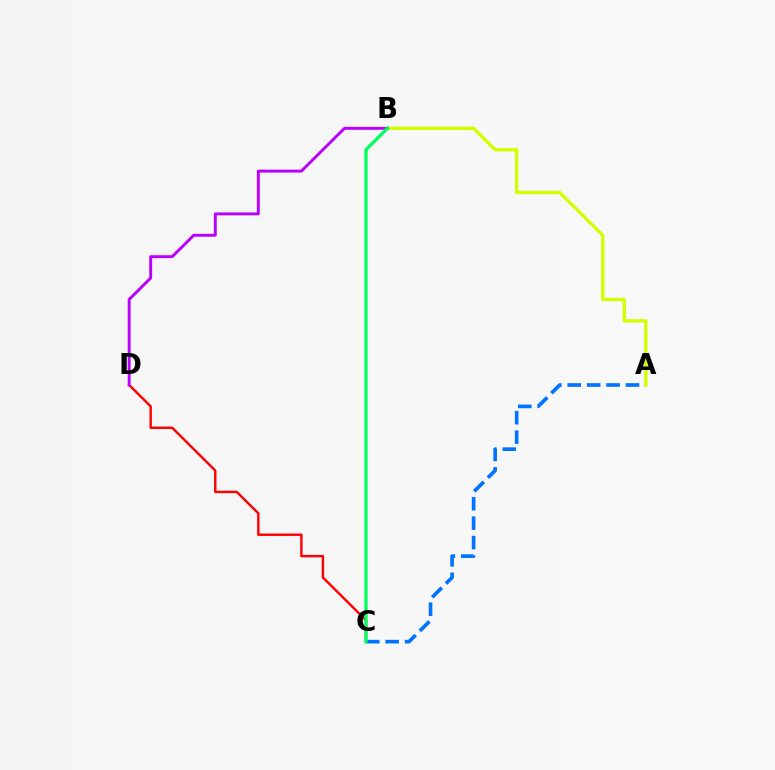{('A', 'C'): [{'color': '#0074ff', 'line_style': 'dashed', 'thickness': 2.64}], ('C', 'D'): [{'color': '#ff0000', 'line_style': 'solid', 'thickness': 1.73}], ('A', 'B'): [{'color': '#d1ff00', 'line_style': 'solid', 'thickness': 2.42}], ('B', 'D'): [{'color': '#b900ff', 'line_style': 'solid', 'thickness': 2.1}], ('B', 'C'): [{'color': '#00ff5c', 'line_style': 'solid', 'thickness': 2.37}]}